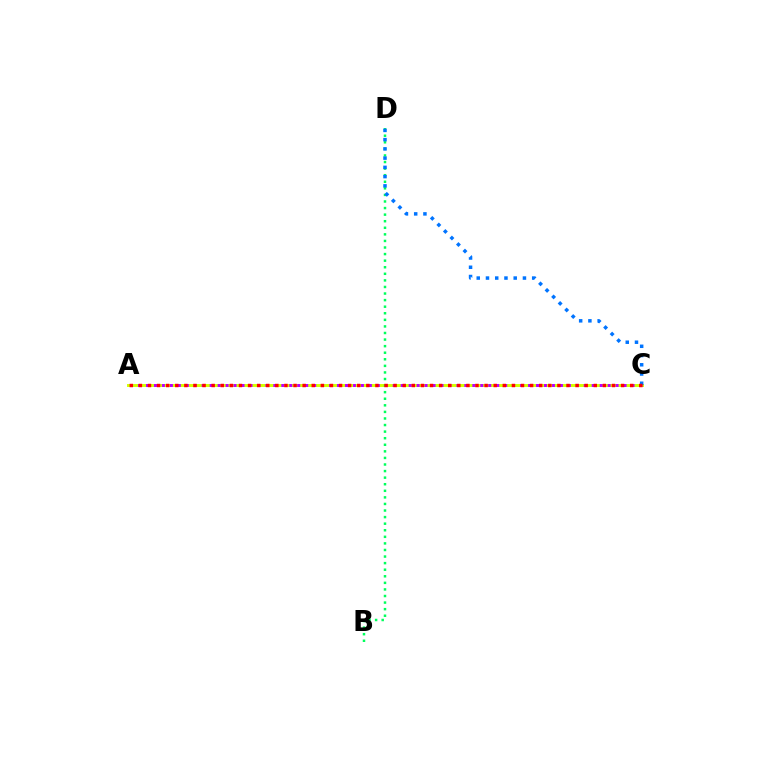{('A', 'C'): [{'color': '#d1ff00', 'line_style': 'solid', 'thickness': 2.12}, {'color': '#b900ff', 'line_style': 'dotted', 'thickness': 2.16}, {'color': '#ff0000', 'line_style': 'dotted', 'thickness': 2.47}], ('B', 'D'): [{'color': '#00ff5c', 'line_style': 'dotted', 'thickness': 1.79}], ('C', 'D'): [{'color': '#0074ff', 'line_style': 'dotted', 'thickness': 2.51}]}